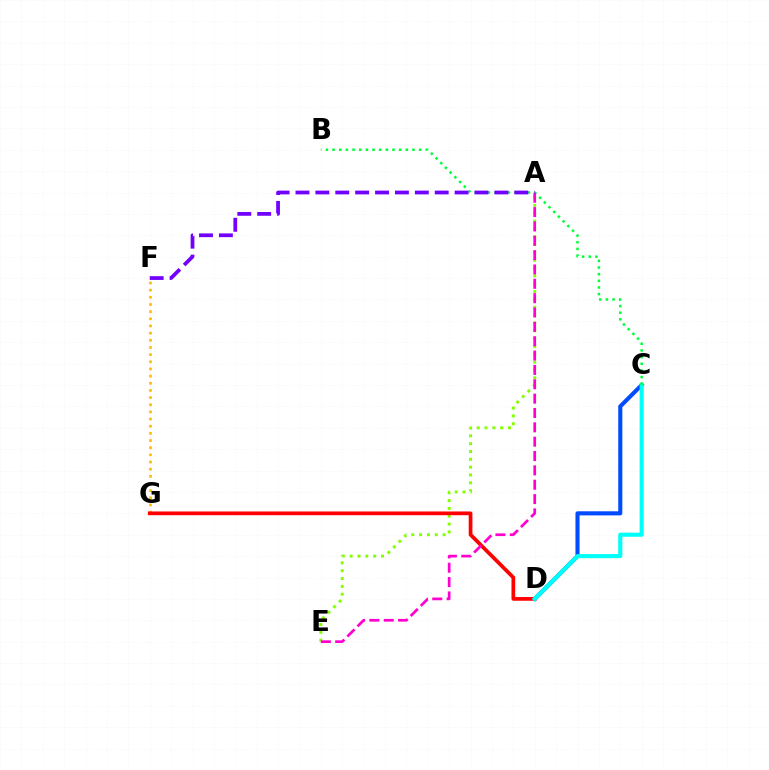{('F', 'G'): [{'color': '#ffbd00', 'line_style': 'dotted', 'thickness': 1.95}], ('C', 'D'): [{'color': '#004bff', 'line_style': 'solid', 'thickness': 2.95}, {'color': '#00fff6', 'line_style': 'solid', 'thickness': 2.96}], ('A', 'E'): [{'color': '#84ff00', 'line_style': 'dotted', 'thickness': 2.13}, {'color': '#ff00cf', 'line_style': 'dashed', 'thickness': 1.95}], ('D', 'G'): [{'color': '#ff0000', 'line_style': 'solid', 'thickness': 2.68}], ('B', 'C'): [{'color': '#00ff39', 'line_style': 'dotted', 'thickness': 1.81}], ('A', 'F'): [{'color': '#7200ff', 'line_style': 'dashed', 'thickness': 2.7}]}